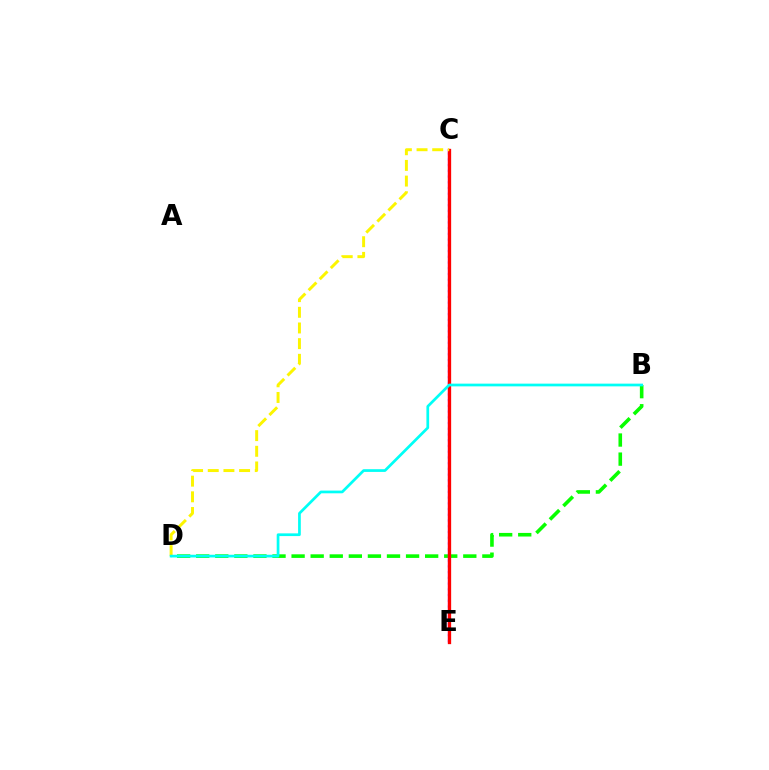{('C', 'E'): [{'color': '#0010ff', 'line_style': 'dotted', 'thickness': 1.56}, {'color': '#ee00ff', 'line_style': 'solid', 'thickness': 1.63}, {'color': '#ff0000', 'line_style': 'solid', 'thickness': 2.38}], ('B', 'D'): [{'color': '#08ff00', 'line_style': 'dashed', 'thickness': 2.59}, {'color': '#00fff6', 'line_style': 'solid', 'thickness': 1.96}], ('C', 'D'): [{'color': '#fcf500', 'line_style': 'dashed', 'thickness': 2.13}]}